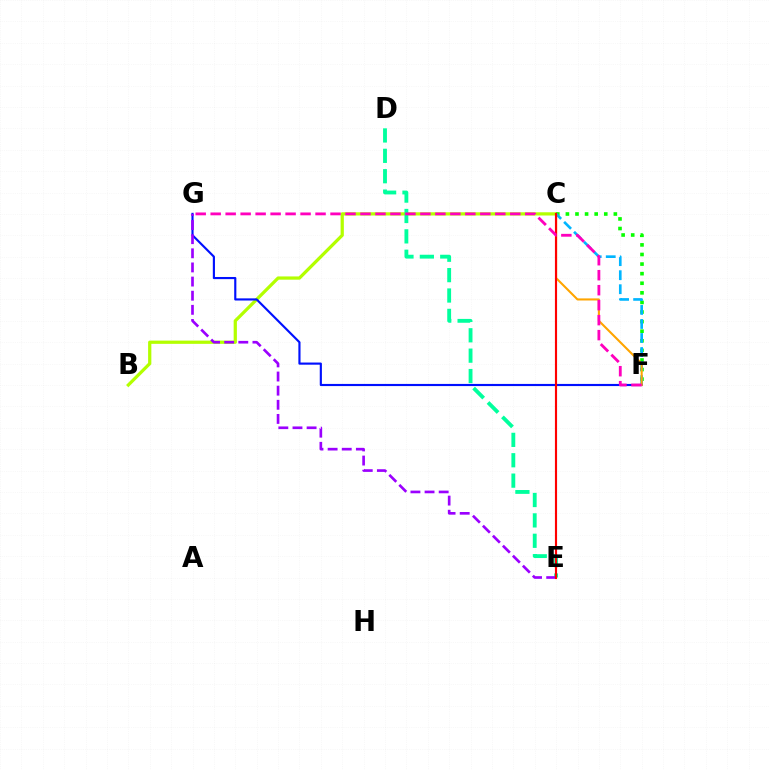{('B', 'C'): [{'color': '#b3ff00', 'line_style': 'solid', 'thickness': 2.33}], ('C', 'F'): [{'color': '#08ff00', 'line_style': 'dotted', 'thickness': 2.61}, {'color': '#00b5ff', 'line_style': 'dashed', 'thickness': 1.91}, {'color': '#ffa500', 'line_style': 'solid', 'thickness': 1.5}], ('D', 'E'): [{'color': '#00ff9d', 'line_style': 'dashed', 'thickness': 2.77}], ('F', 'G'): [{'color': '#0010ff', 'line_style': 'solid', 'thickness': 1.55}, {'color': '#ff00bd', 'line_style': 'dashed', 'thickness': 2.04}], ('E', 'G'): [{'color': '#9b00ff', 'line_style': 'dashed', 'thickness': 1.92}], ('C', 'E'): [{'color': '#ff0000', 'line_style': 'solid', 'thickness': 1.55}]}